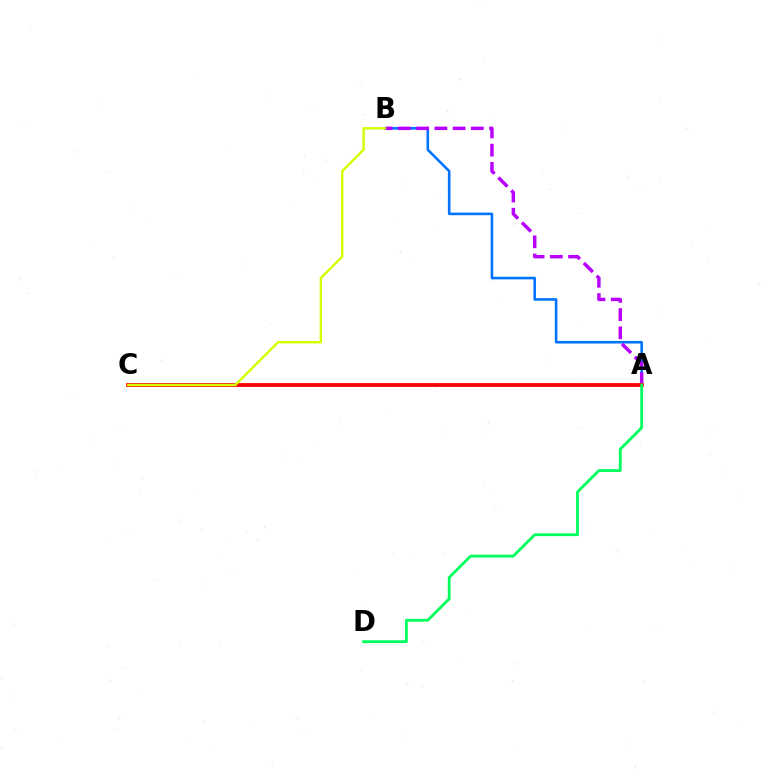{('A', 'B'): [{'color': '#0074ff', 'line_style': 'solid', 'thickness': 1.87}, {'color': '#b900ff', 'line_style': 'dashed', 'thickness': 2.48}], ('A', 'C'): [{'color': '#ff0000', 'line_style': 'solid', 'thickness': 2.73}], ('A', 'D'): [{'color': '#00ff5c', 'line_style': 'solid', 'thickness': 2.01}], ('B', 'C'): [{'color': '#d1ff00', 'line_style': 'solid', 'thickness': 1.73}]}